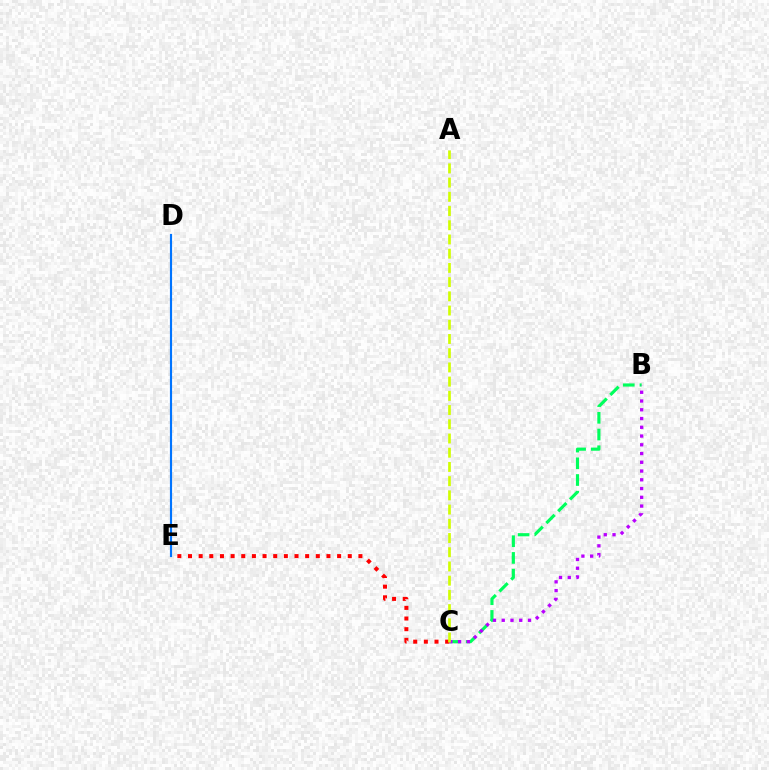{('B', 'C'): [{'color': '#00ff5c', 'line_style': 'dashed', 'thickness': 2.27}, {'color': '#b900ff', 'line_style': 'dotted', 'thickness': 2.38}], ('C', 'E'): [{'color': '#ff0000', 'line_style': 'dotted', 'thickness': 2.89}], ('D', 'E'): [{'color': '#0074ff', 'line_style': 'solid', 'thickness': 1.55}], ('A', 'C'): [{'color': '#d1ff00', 'line_style': 'dashed', 'thickness': 1.93}]}